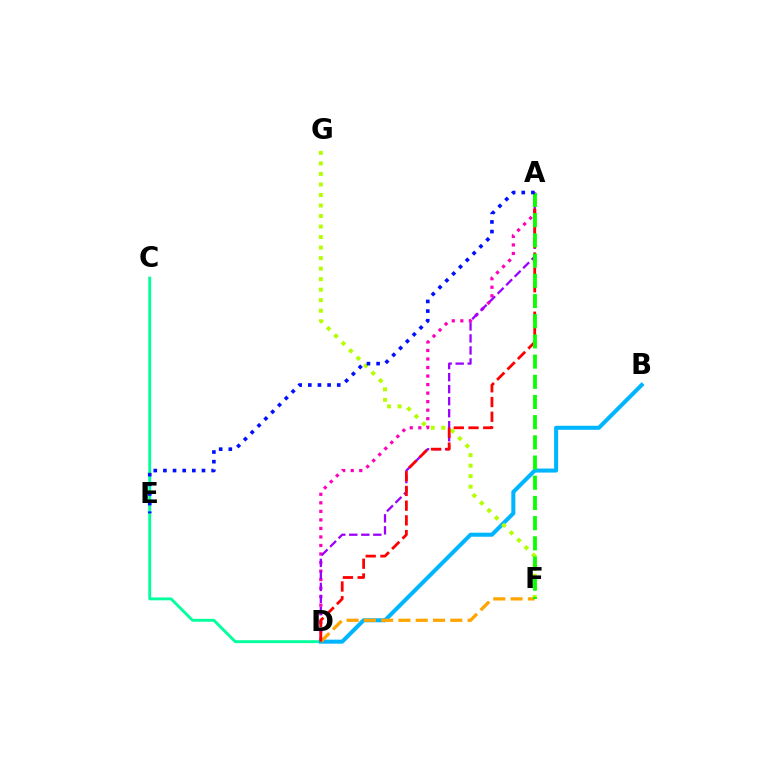{('A', 'D'): [{'color': '#ff00bd', 'line_style': 'dotted', 'thickness': 2.32}, {'color': '#9b00ff', 'line_style': 'dashed', 'thickness': 1.63}, {'color': '#ff0000', 'line_style': 'dashed', 'thickness': 2.0}], ('C', 'D'): [{'color': '#00ff9d', 'line_style': 'solid', 'thickness': 2.07}], ('B', 'D'): [{'color': '#00b5ff', 'line_style': 'solid', 'thickness': 2.91}], ('F', 'G'): [{'color': '#b3ff00', 'line_style': 'dotted', 'thickness': 2.86}], ('D', 'F'): [{'color': '#ffa500', 'line_style': 'dashed', 'thickness': 2.35}], ('A', 'F'): [{'color': '#08ff00', 'line_style': 'dashed', 'thickness': 2.74}], ('A', 'E'): [{'color': '#0010ff', 'line_style': 'dotted', 'thickness': 2.62}]}